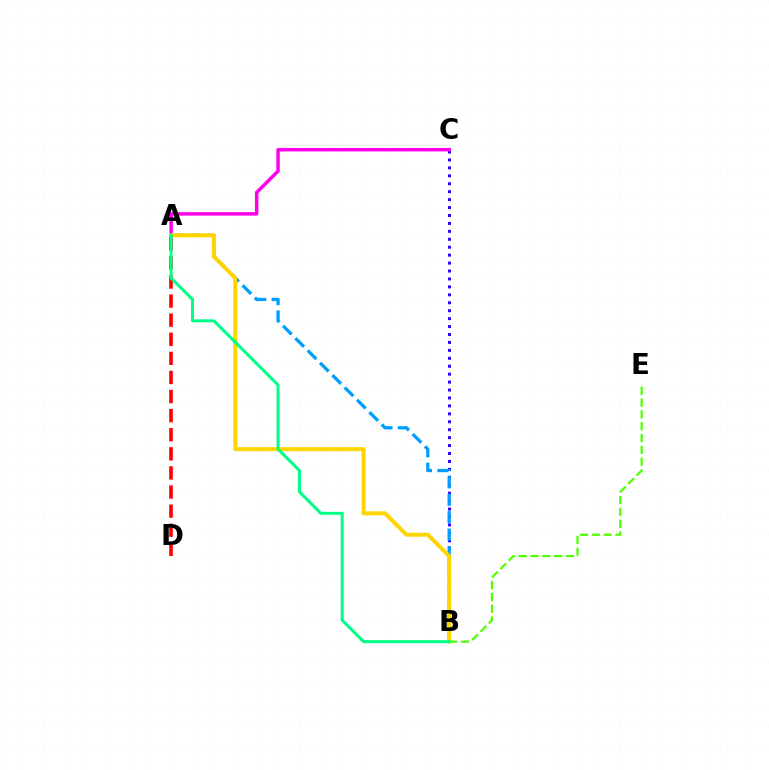{('B', 'C'): [{'color': '#3700ff', 'line_style': 'dotted', 'thickness': 2.16}], ('A', 'C'): [{'color': '#ff00ed', 'line_style': 'solid', 'thickness': 2.51}], ('A', 'B'): [{'color': '#009eff', 'line_style': 'dashed', 'thickness': 2.37}, {'color': '#ffd500', 'line_style': 'solid', 'thickness': 2.89}, {'color': '#00ff86', 'line_style': 'solid', 'thickness': 2.15}], ('B', 'E'): [{'color': '#4fff00', 'line_style': 'dashed', 'thickness': 1.6}], ('A', 'D'): [{'color': '#ff0000', 'line_style': 'dashed', 'thickness': 2.59}]}